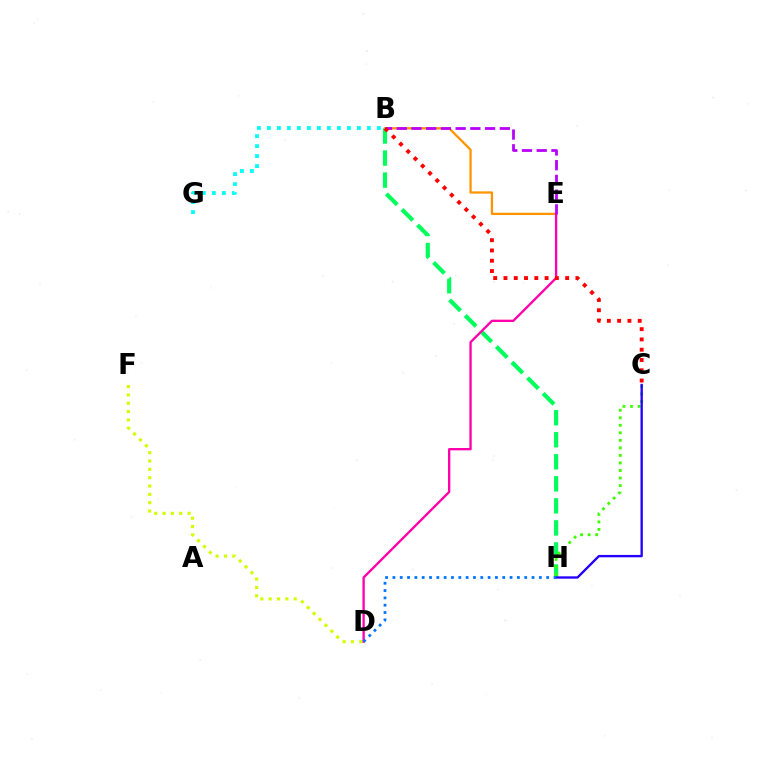{('B', 'G'): [{'color': '#00fff6', 'line_style': 'dotted', 'thickness': 2.72}], ('B', 'E'): [{'color': '#ff9400', 'line_style': 'solid', 'thickness': 1.64}, {'color': '#b900ff', 'line_style': 'dashed', 'thickness': 2.0}], ('B', 'H'): [{'color': '#00ff5c', 'line_style': 'dashed', 'thickness': 2.99}], ('D', 'F'): [{'color': '#d1ff00', 'line_style': 'dotted', 'thickness': 2.26}], ('C', 'H'): [{'color': '#3dff00', 'line_style': 'dotted', 'thickness': 2.05}, {'color': '#2500ff', 'line_style': 'solid', 'thickness': 1.69}], ('D', 'E'): [{'color': '#ff00ac', 'line_style': 'solid', 'thickness': 1.68}], ('D', 'H'): [{'color': '#0074ff', 'line_style': 'dotted', 'thickness': 1.99}], ('B', 'C'): [{'color': '#ff0000', 'line_style': 'dotted', 'thickness': 2.79}]}